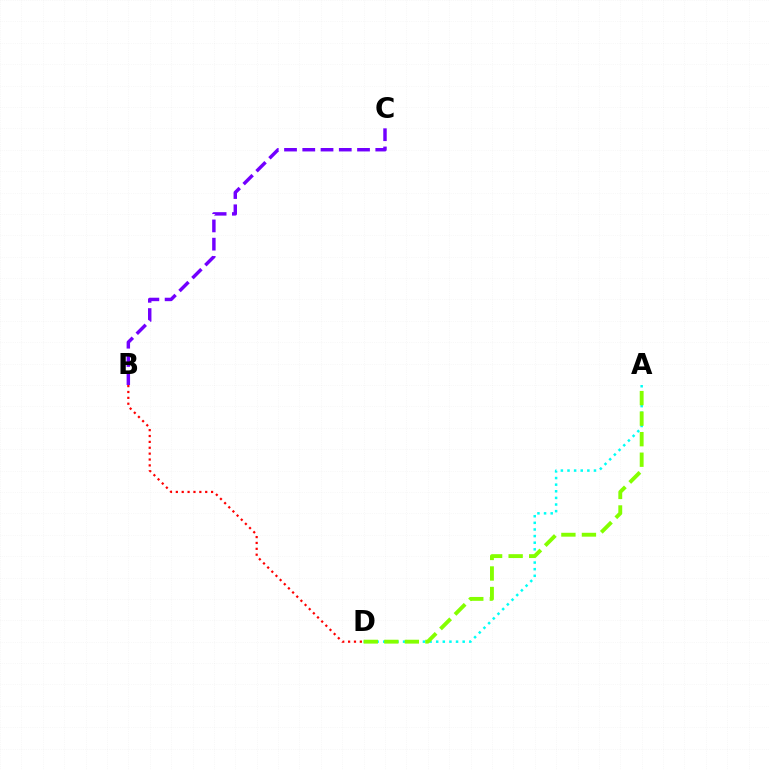{('A', 'D'): [{'color': '#00fff6', 'line_style': 'dotted', 'thickness': 1.8}, {'color': '#84ff00', 'line_style': 'dashed', 'thickness': 2.79}], ('B', 'C'): [{'color': '#7200ff', 'line_style': 'dashed', 'thickness': 2.48}], ('B', 'D'): [{'color': '#ff0000', 'line_style': 'dotted', 'thickness': 1.6}]}